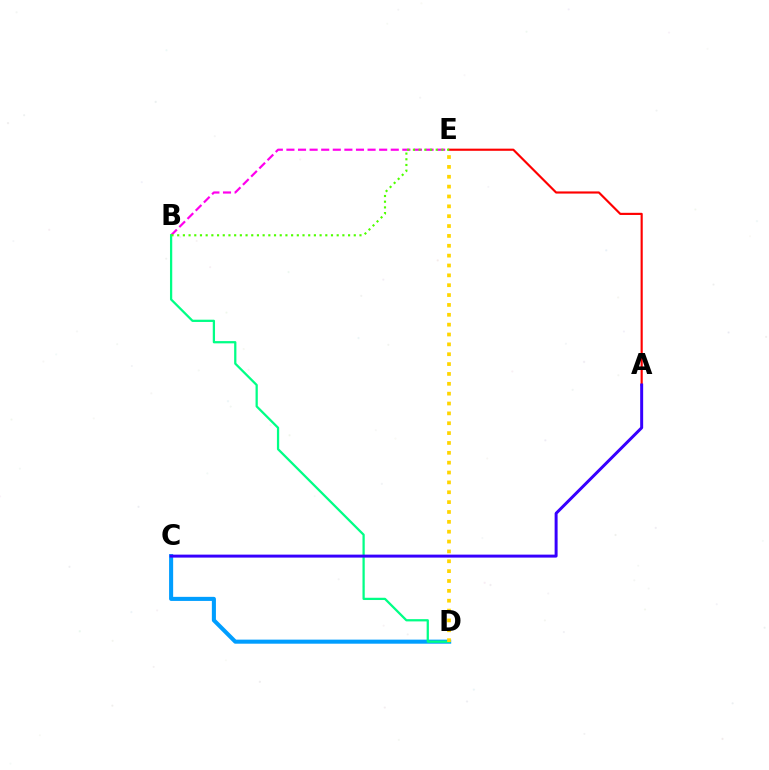{('A', 'E'): [{'color': '#ff0000', 'line_style': 'solid', 'thickness': 1.55}], ('B', 'E'): [{'color': '#ff00ed', 'line_style': 'dashed', 'thickness': 1.57}, {'color': '#4fff00', 'line_style': 'dotted', 'thickness': 1.55}], ('C', 'D'): [{'color': '#009eff', 'line_style': 'solid', 'thickness': 2.93}], ('B', 'D'): [{'color': '#00ff86', 'line_style': 'solid', 'thickness': 1.63}], ('D', 'E'): [{'color': '#ffd500', 'line_style': 'dotted', 'thickness': 2.68}], ('A', 'C'): [{'color': '#3700ff', 'line_style': 'solid', 'thickness': 2.14}]}